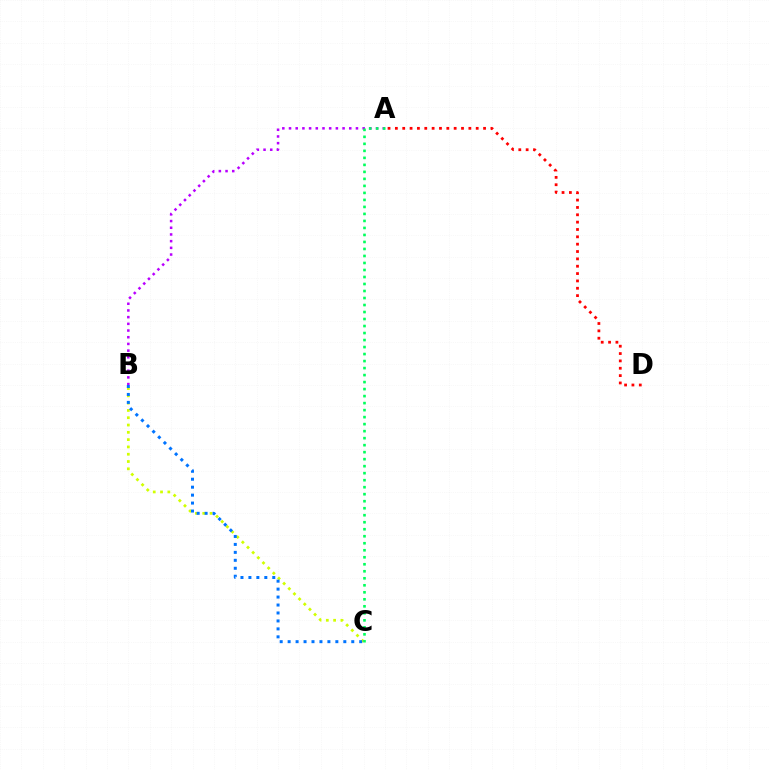{('B', 'C'): [{'color': '#d1ff00', 'line_style': 'dotted', 'thickness': 1.98}, {'color': '#0074ff', 'line_style': 'dotted', 'thickness': 2.16}], ('A', 'D'): [{'color': '#ff0000', 'line_style': 'dotted', 'thickness': 2.0}], ('A', 'B'): [{'color': '#b900ff', 'line_style': 'dotted', 'thickness': 1.82}], ('A', 'C'): [{'color': '#00ff5c', 'line_style': 'dotted', 'thickness': 1.9}]}